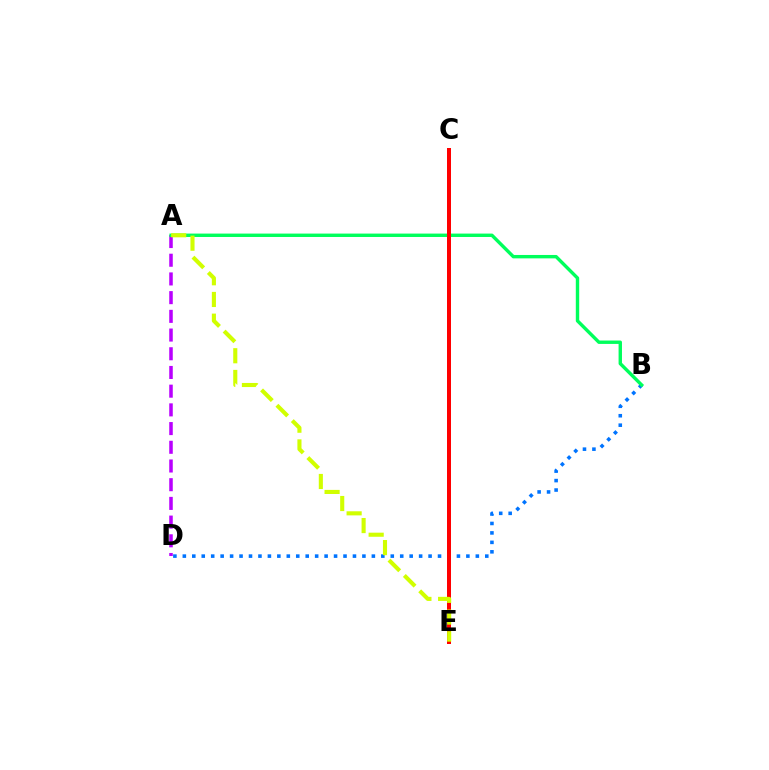{('A', 'D'): [{'color': '#b900ff', 'line_style': 'dashed', 'thickness': 2.54}], ('B', 'D'): [{'color': '#0074ff', 'line_style': 'dotted', 'thickness': 2.57}], ('A', 'B'): [{'color': '#00ff5c', 'line_style': 'solid', 'thickness': 2.45}], ('C', 'E'): [{'color': '#ff0000', 'line_style': 'solid', 'thickness': 2.87}], ('A', 'E'): [{'color': '#d1ff00', 'line_style': 'dashed', 'thickness': 2.95}]}